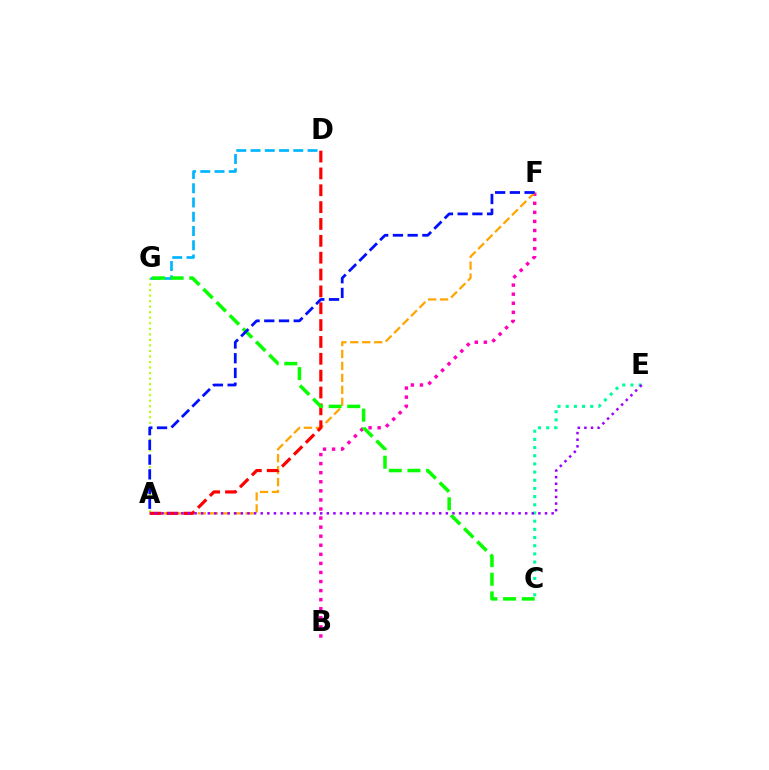{('A', 'G'): [{'color': '#b3ff00', 'line_style': 'dotted', 'thickness': 1.5}], ('B', 'F'): [{'color': '#ff00bd', 'line_style': 'dotted', 'thickness': 2.46}], ('D', 'G'): [{'color': '#00b5ff', 'line_style': 'dashed', 'thickness': 1.94}], ('A', 'F'): [{'color': '#ffa500', 'line_style': 'dashed', 'thickness': 1.62}, {'color': '#0010ff', 'line_style': 'dashed', 'thickness': 2.0}], ('C', 'E'): [{'color': '#00ff9d', 'line_style': 'dotted', 'thickness': 2.22}], ('A', 'D'): [{'color': '#ff0000', 'line_style': 'dashed', 'thickness': 2.29}], ('A', 'E'): [{'color': '#9b00ff', 'line_style': 'dotted', 'thickness': 1.8}], ('C', 'G'): [{'color': '#08ff00', 'line_style': 'dashed', 'thickness': 2.53}]}